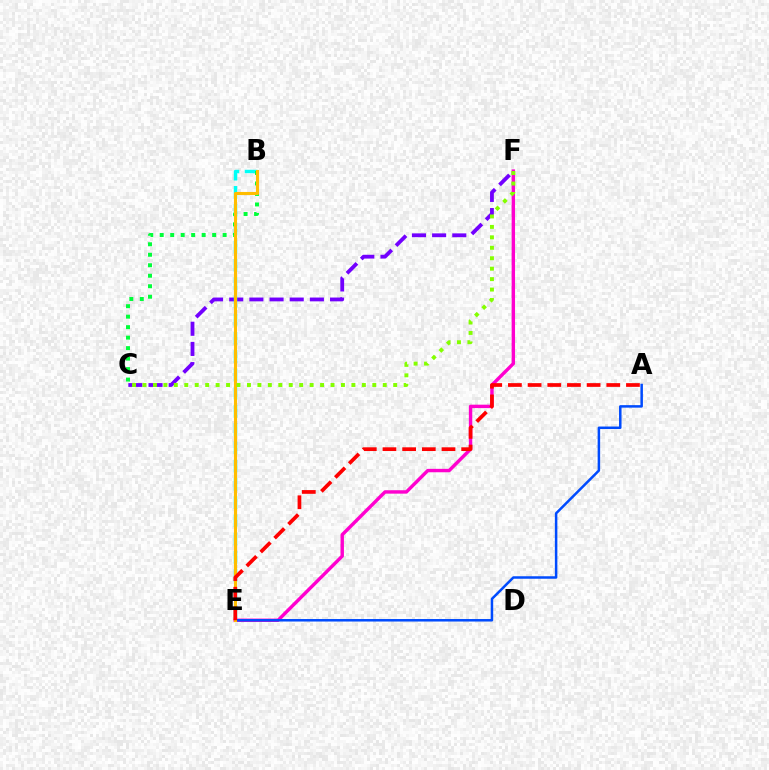{('C', 'F'): [{'color': '#7200ff', 'line_style': 'dashed', 'thickness': 2.74}, {'color': '#84ff00', 'line_style': 'dotted', 'thickness': 2.84}], ('B', 'E'): [{'color': '#00fff6', 'line_style': 'dashed', 'thickness': 2.48}, {'color': '#ffbd00', 'line_style': 'solid', 'thickness': 2.22}], ('E', 'F'): [{'color': '#ff00cf', 'line_style': 'solid', 'thickness': 2.46}], ('A', 'E'): [{'color': '#004bff', 'line_style': 'solid', 'thickness': 1.8}, {'color': '#ff0000', 'line_style': 'dashed', 'thickness': 2.67}], ('B', 'C'): [{'color': '#00ff39', 'line_style': 'dotted', 'thickness': 2.85}]}